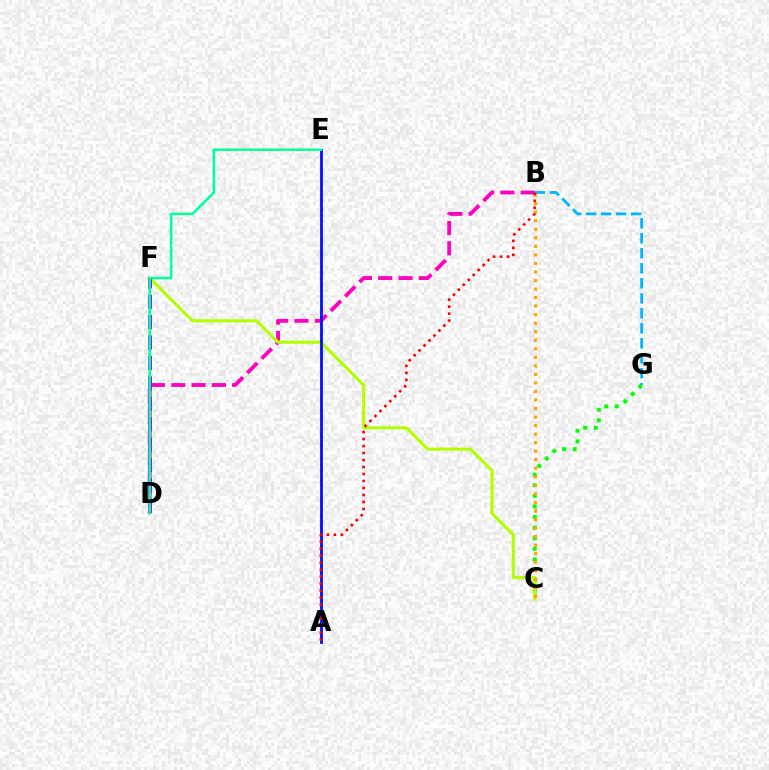{('C', 'G'): [{'color': '#08ff00', 'line_style': 'dotted', 'thickness': 2.88}], ('B', 'D'): [{'color': '#ff00bd', 'line_style': 'dashed', 'thickness': 2.76}], ('C', 'F'): [{'color': '#b3ff00', 'line_style': 'solid', 'thickness': 2.23}], ('D', 'F'): [{'color': '#9b00ff', 'line_style': 'dashed', 'thickness': 2.77}], ('B', 'C'): [{'color': '#ffa500', 'line_style': 'dotted', 'thickness': 2.32}], ('B', 'G'): [{'color': '#00b5ff', 'line_style': 'dashed', 'thickness': 2.04}], ('A', 'E'): [{'color': '#0010ff', 'line_style': 'solid', 'thickness': 2.01}], ('A', 'B'): [{'color': '#ff0000', 'line_style': 'dotted', 'thickness': 1.9}], ('D', 'E'): [{'color': '#00ff9d', 'line_style': 'solid', 'thickness': 1.83}]}